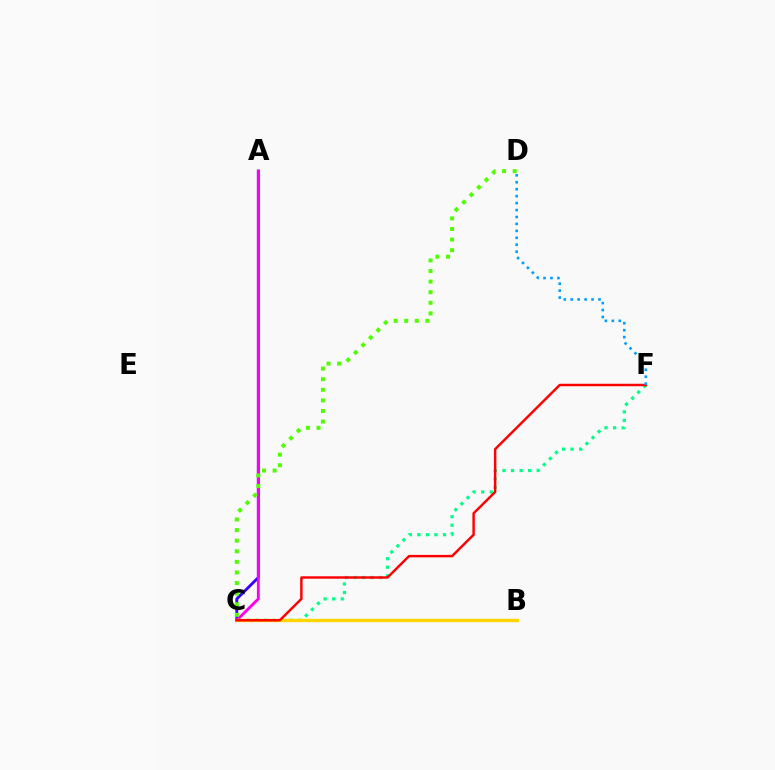{('C', 'F'): [{'color': '#00ff86', 'line_style': 'dotted', 'thickness': 2.32}, {'color': '#ff0000', 'line_style': 'solid', 'thickness': 1.76}], ('A', 'C'): [{'color': '#3700ff', 'line_style': 'solid', 'thickness': 2.06}, {'color': '#ff00ed', 'line_style': 'solid', 'thickness': 2.05}], ('B', 'C'): [{'color': '#ffd500', 'line_style': 'solid', 'thickness': 2.4}], ('C', 'D'): [{'color': '#4fff00', 'line_style': 'dotted', 'thickness': 2.88}], ('D', 'F'): [{'color': '#009eff', 'line_style': 'dotted', 'thickness': 1.89}]}